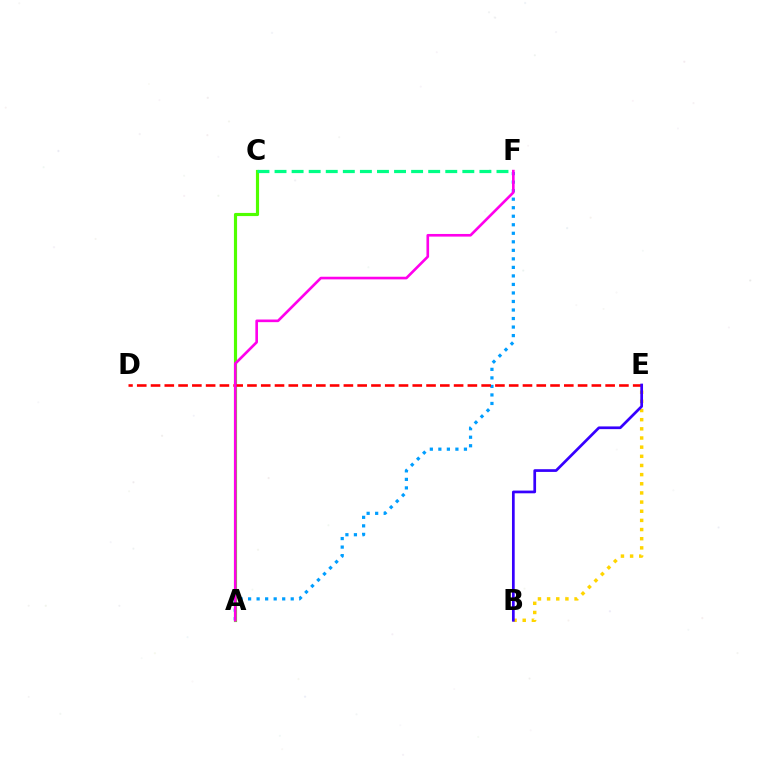{('A', 'F'): [{'color': '#009eff', 'line_style': 'dotted', 'thickness': 2.32}, {'color': '#ff00ed', 'line_style': 'solid', 'thickness': 1.9}], ('B', 'E'): [{'color': '#ffd500', 'line_style': 'dotted', 'thickness': 2.49}, {'color': '#3700ff', 'line_style': 'solid', 'thickness': 1.95}], ('A', 'C'): [{'color': '#4fff00', 'line_style': 'solid', 'thickness': 2.26}], ('D', 'E'): [{'color': '#ff0000', 'line_style': 'dashed', 'thickness': 1.87}], ('C', 'F'): [{'color': '#00ff86', 'line_style': 'dashed', 'thickness': 2.32}]}